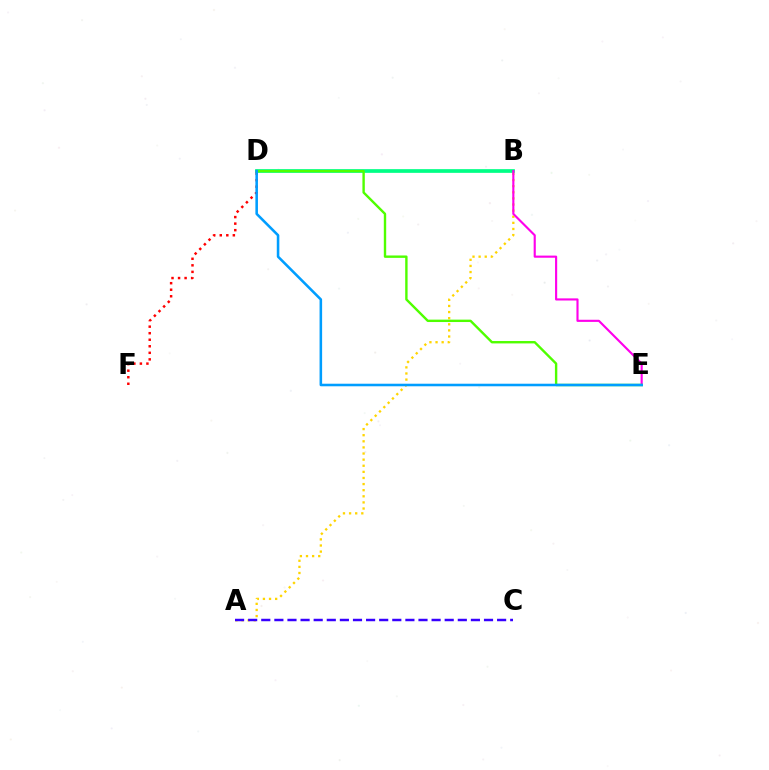{('A', 'B'): [{'color': '#ffd500', 'line_style': 'dotted', 'thickness': 1.66}], ('B', 'D'): [{'color': '#00ff86', 'line_style': 'solid', 'thickness': 2.67}], ('D', 'F'): [{'color': '#ff0000', 'line_style': 'dotted', 'thickness': 1.78}], ('A', 'C'): [{'color': '#3700ff', 'line_style': 'dashed', 'thickness': 1.78}], ('B', 'E'): [{'color': '#ff00ed', 'line_style': 'solid', 'thickness': 1.54}], ('D', 'E'): [{'color': '#4fff00', 'line_style': 'solid', 'thickness': 1.72}, {'color': '#009eff', 'line_style': 'solid', 'thickness': 1.85}]}